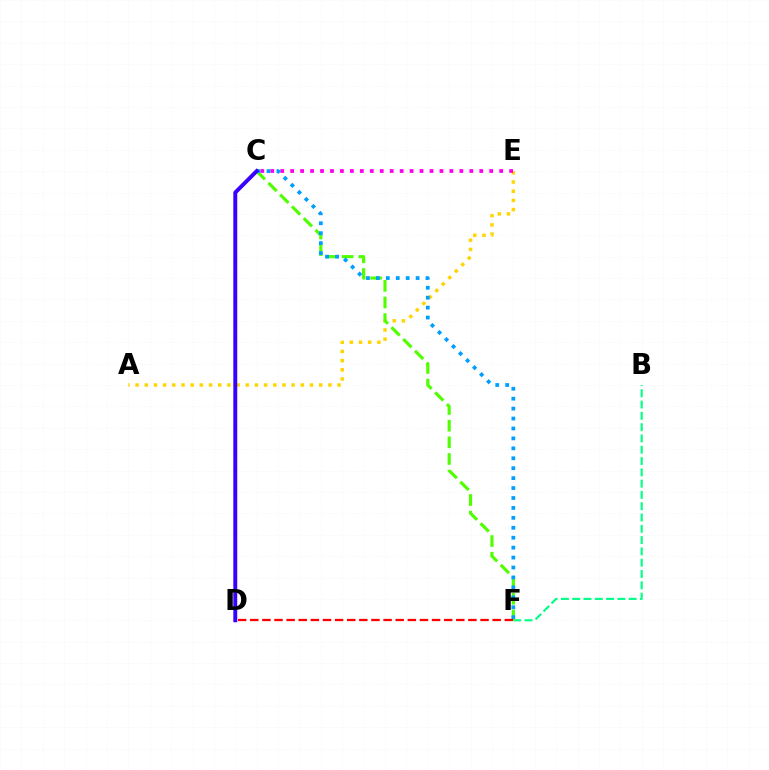{('A', 'E'): [{'color': '#ffd500', 'line_style': 'dotted', 'thickness': 2.49}], ('C', 'E'): [{'color': '#ff00ed', 'line_style': 'dotted', 'thickness': 2.7}], ('B', 'F'): [{'color': '#00ff86', 'line_style': 'dashed', 'thickness': 1.53}], ('C', 'F'): [{'color': '#4fff00', 'line_style': 'dashed', 'thickness': 2.26}, {'color': '#009eff', 'line_style': 'dotted', 'thickness': 2.7}], ('D', 'F'): [{'color': '#ff0000', 'line_style': 'dashed', 'thickness': 1.65}], ('C', 'D'): [{'color': '#3700ff', 'line_style': 'solid', 'thickness': 2.83}]}